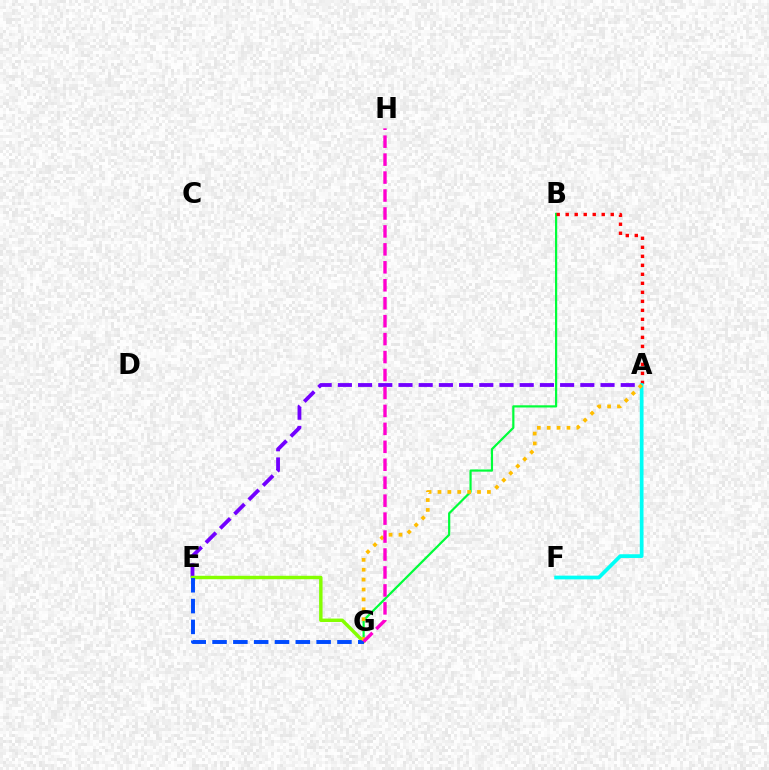{('B', 'G'): [{'color': '#00ff39', 'line_style': 'solid', 'thickness': 1.58}], ('A', 'E'): [{'color': '#7200ff', 'line_style': 'dashed', 'thickness': 2.74}], ('A', 'B'): [{'color': '#ff0000', 'line_style': 'dotted', 'thickness': 2.45}], ('E', 'G'): [{'color': '#84ff00', 'line_style': 'solid', 'thickness': 2.47}, {'color': '#004bff', 'line_style': 'dashed', 'thickness': 2.83}], ('A', 'F'): [{'color': '#00fff6', 'line_style': 'solid', 'thickness': 2.68}], ('A', 'G'): [{'color': '#ffbd00', 'line_style': 'dotted', 'thickness': 2.69}], ('G', 'H'): [{'color': '#ff00cf', 'line_style': 'dashed', 'thickness': 2.44}]}